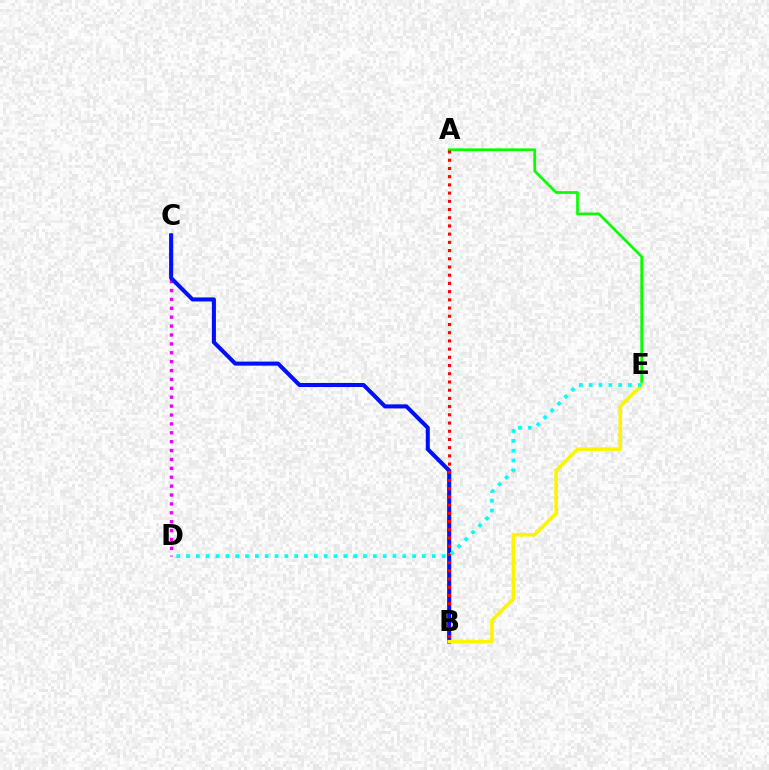{('C', 'D'): [{'color': '#ee00ff', 'line_style': 'dotted', 'thickness': 2.42}], ('A', 'E'): [{'color': '#08ff00', 'line_style': 'solid', 'thickness': 1.94}], ('B', 'C'): [{'color': '#0010ff', 'line_style': 'solid', 'thickness': 2.92}], ('B', 'E'): [{'color': '#fcf500', 'line_style': 'solid', 'thickness': 2.57}], ('A', 'B'): [{'color': '#ff0000', 'line_style': 'dotted', 'thickness': 2.23}], ('D', 'E'): [{'color': '#00fff6', 'line_style': 'dotted', 'thickness': 2.67}]}